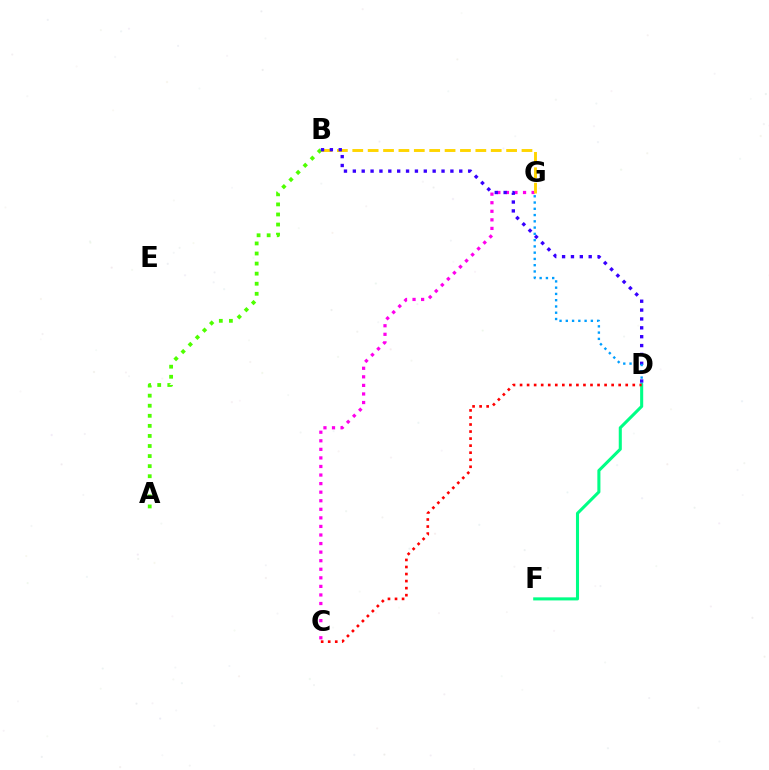{('C', 'G'): [{'color': '#ff00ed', 'line_style': 'dotted', 'thickness': 2.33}], ('A', 'B'): [{'color': '#4fff00', 'line_style': 'dotted', 'thickness': 2.74}], ('B', 'G'): [{'color': '#ffd500', 'line_style': 'dashed', 'thickness': 2.09}], ('B', 'D'): [{'color': '#3700ff', 'line_style': 'dotted', 'thickness': 2.41}], ('D', 'G'): [{'color': '#009eff', 'line_style': 'dotted', 'thickness': 1.7}], ('D', 'F'): [{'color': '#00ff86', 'line_style': 'solid', 'thickness': 2.21}], ('C', 'D'): [{'color': '#ff0000', 'line_style': 'dotted', 'thickness': 1.91}]}